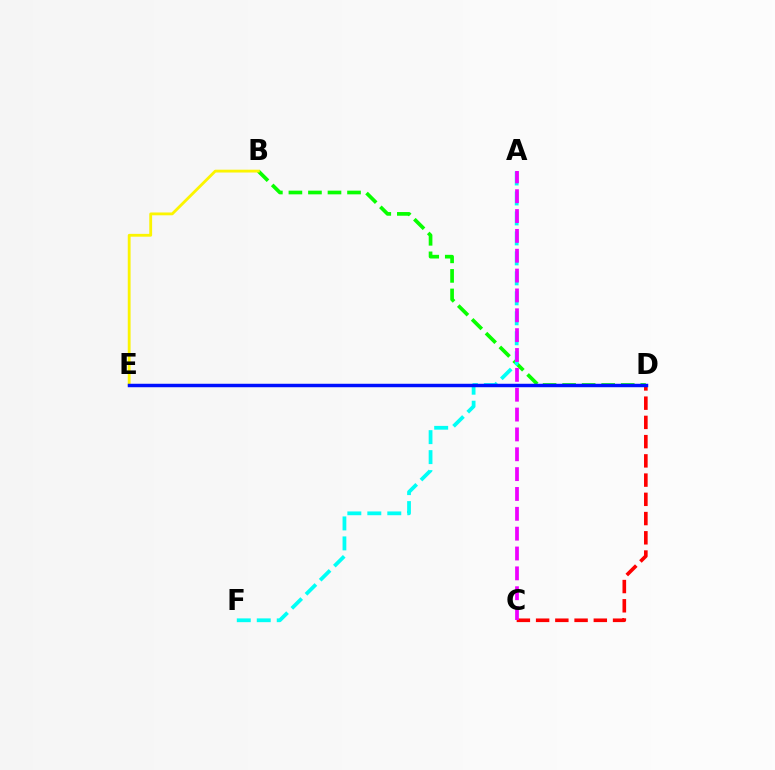{('B', 'D'): [{'color': '#08ff00', 'line_style': 'dashed', 'thickness': 2.65}], ('A', 'F'): [{'color': '#00fff6', 'line_style': 'dashed', 'thickness': 2.71}], ('B', 'E'): [{'color': '#fcf500', 'line_style': 'solid', 'thickness': 2.03}], ('C', 'D'): [{'color': '#ff0000', 'line_style': 'dashed', 'thickness': 2.61}], ('A', 'C'): [{'color': '#ee00ff', 'line_style': 'dashed', 'thickness': 2.7}], ('D', 'E'): [{'color': '#0010ff', 'line_style': 'solid', 'thickness': 2.49}]}